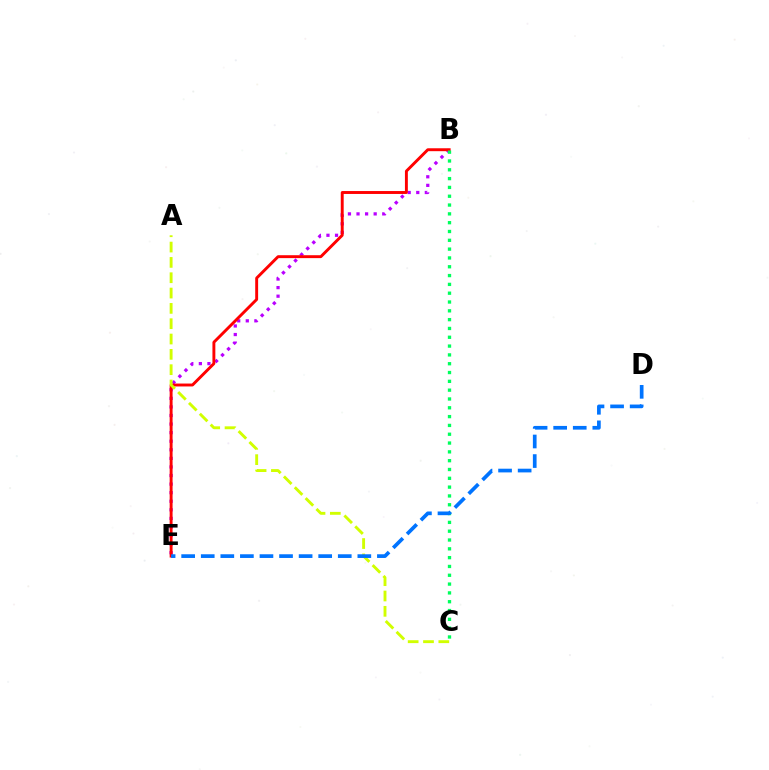{('B', 'E'): [{'color': '#b900ff', 'line_style': 'dotted', 'thickness': 2.33}, {'color': '#ff0000', 'line_style': 'solid', 'thickness': 2.1}], ('B', 'C'): [{'color': '#00ff5c', 'line_style': 'dotted', 'thickness': 2.39}], ('A', 'C'): [{'color': '#d1ff00', 'line_style': 'dashed', 'thickness': 2.08}], ('D', 'E'): [{'color': '#0074ff', 'line_style': 'dashed', 'thickness': 2.66}]}